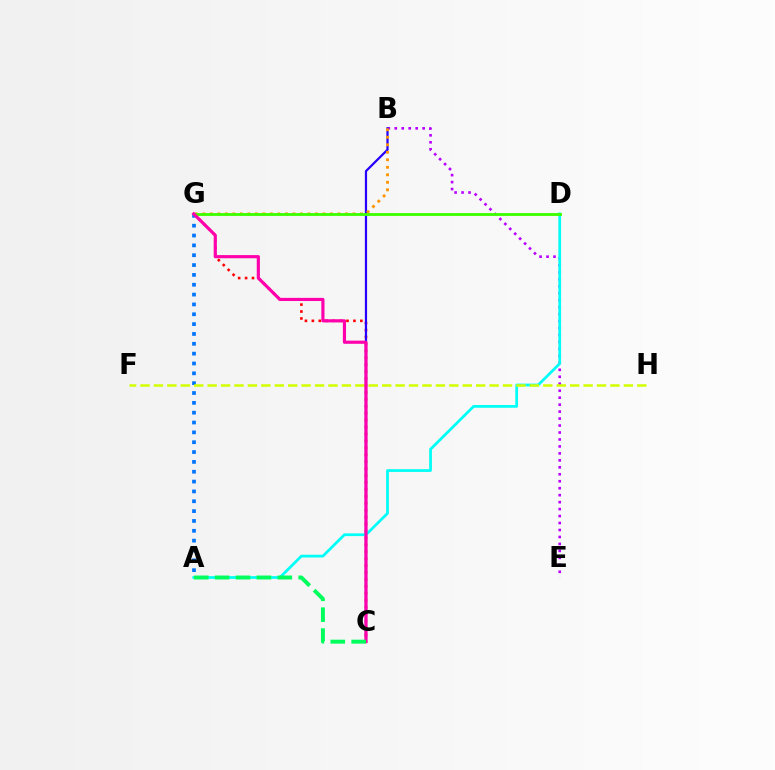{('A', 'G'): [{'color': '#0074ff', 'line_style': 'dotted', 'thickness': 2.67}], ('C', 'G'): [{'color': '#ff0000', 'line_style': 'dotted', 'thickness': 1.88}, {'color': '#ff00ac', 'line_style': 'solid', 'thickness': 2.27}], ('B', 'E'): [{'color': '#b900ff', 'line_style': 'dotted', 'thickness': 1.89}], ('B', 'C'): [{'color': '#2500ff', 'line_style': 'solid', 'thickness': 1.6}], ('A', 'D'): [{'color': '#00fff6', 'line_style': 'solid', 'thickness': 1.97}], ('B', 'G'): [{'color': '#ff9400', 'line_style': 'dotted', 'thickness': 2.04}], ('D', 'G'): [{'color': '#3dff00', 'line_style': 'solid', 'thickness': 2.04}], ('F', 'H'): [{'color': '#d1ff00', 'line_style': 'dashed', 'thickness': 1.82}], ('A', 'C'): [{'color': '#00ff5c', 'line_style': 'dashed', 'thickness': 2.84}]}